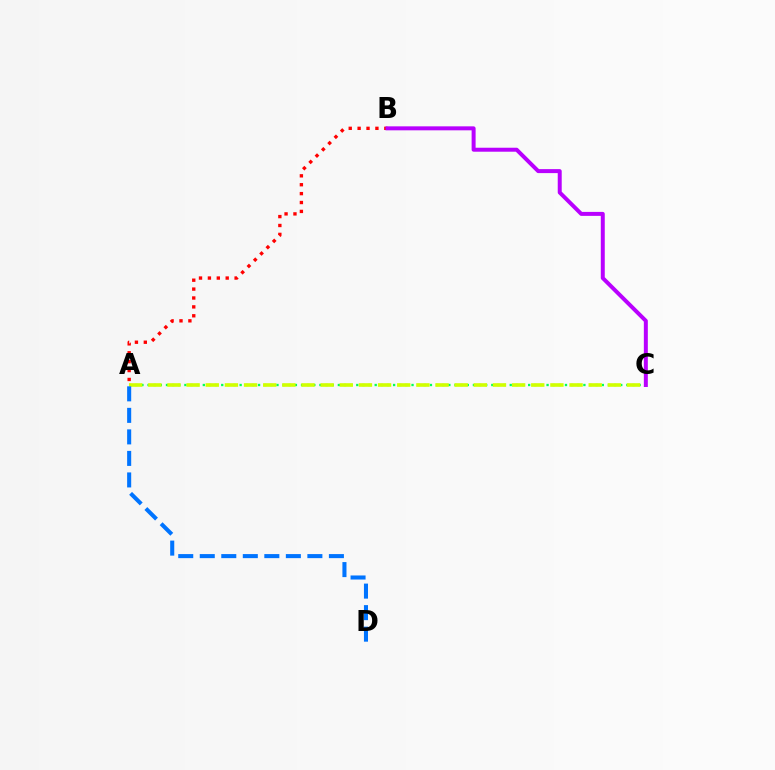{('A', 'B'): [{'color': '#ff0000', 'line_style': 'dotted', 'thickness': 2.42}], ('A', 'C'): [{'color': '#00ff5c', 'line_style': 'dotted', 'thickness': 1.67}, {'color': '#d1ff00', 'line_style': 'dashed', 'thickness': 2.6}], ('B', 'C'): [{'color': '#b900ff', 'line_style': 'solid', 'thickness': 2.86}], ('A', 'D'): [{'color': '#0074ff', 'line_style': 'dashed', 'thickness': 2.92}]}